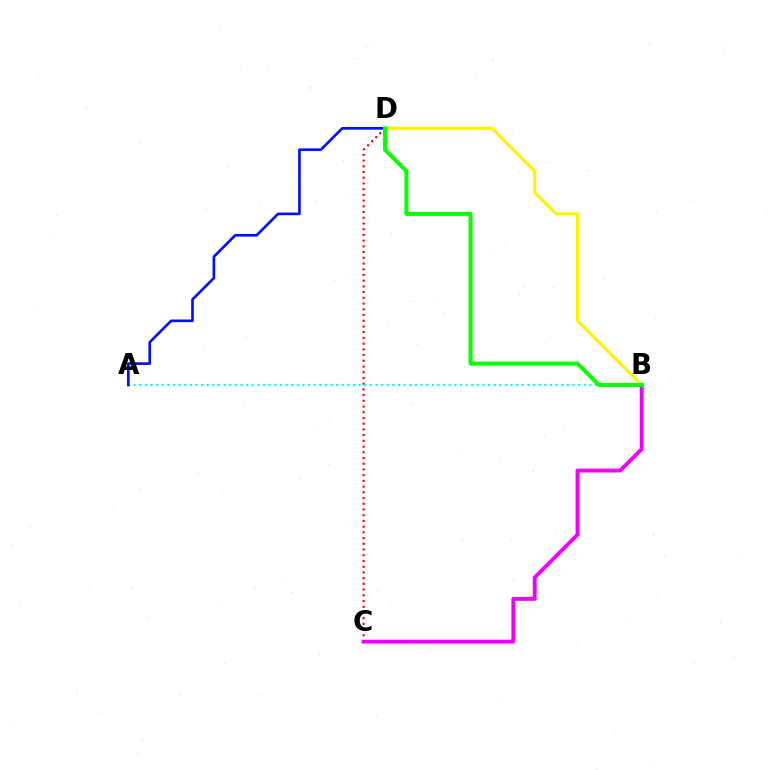{('C', 'D'): [{'color': '#ff0000', 'line_style': 'dotted', 'thickness': 1.55}], ('B', 'D'): [{'color': '#fcf500', 'line_style': 'solid', 'thickness': 2.25}, {'color': '#08ff00', 'line_style': 'solid', 'thickness': 2.89}], ('A', 'B'): [{'color': '#00fff6', 'line_style': 'dotted', 'thickness': 1.53}], ('B', 'C'): [{'color': '#ee00ff', 'line_style': 'solid', 'thickness': 2.79}], ('A', 'D'): [{'color': '#0010ff', 'line_style': 'solid', 'thickness': 1.92}]}